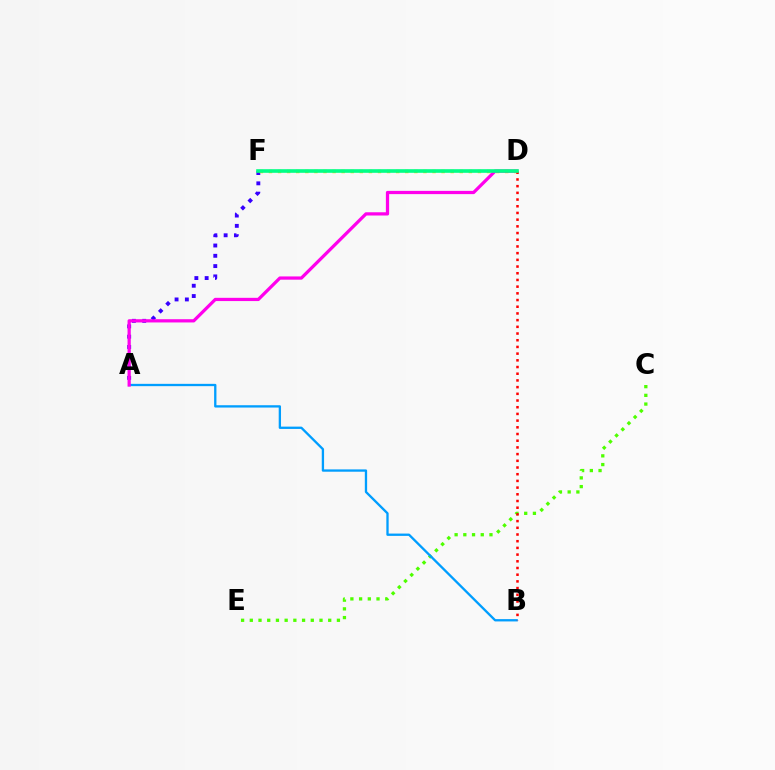{('A', 'F'): [{'color': '#3700ff', 'line_style': 'dotted', 'thickness': 2.8}], ('D', 'F'): [{'color': '#ffd500', 'line_style': 'dotted', 'thickness': 2.47}, {'color': '#00ff86', 'line_style': 'solid', 'thickness': 2.61}], ('C', 'E'): [{'color': '#4fff00', 'line_style': 'dotted', 'thickness': 2.37}], ('A', 'B'): [{'color': '#009eff', 'line_style': 'solid', 'thickness': 1.67}], ('A', 'D'): [{'color': '#ff00ed', 'line_style': 'solid', 'thickness': 2.33}], ('B', 'D'): [{'color': '#ff0000', 'line_style': 'dotted', 'thickness': 1.82}]}